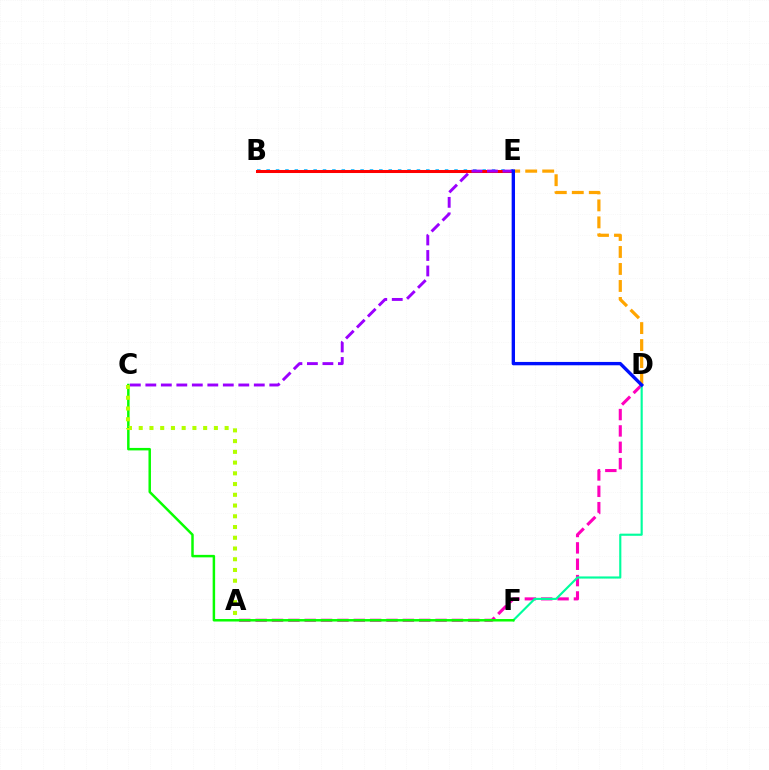{('D', 'E'): [{'color': '#ffa500', 'line_style': 'dashed', 'thickness': 2.31}, {'color': '#0010ff', 'line_style': 'solid', 'thickness': 2.41}], ('A', 'D'): [{'color': '#ff00bd', 'line_style': 'dashed', 'thickness': 2.22}], ('D', 'F'): [{'color': '#00ff9d', 'line_style': 'solid', 'thickness': 1.54}], ('B', 'E'): [{'color': '#00b5ff', 'line_style': 'dotted', 'thickness': 2.55}, {'color': '#ff0000', 'line_style': 'solid', 'thickness': 2.18}], ('C', 'F'): [{'color': '#08ff00', 'line_style': 'solid', 'thickness': 1.79}], ('A', 'C'): [{'color': '#b3ff00', 'line_style': 'dotted', 'thickness': 2.92}], ('C', 'E'): [{'color': '#9b00ff', 'line_style': 'dashed', 'thickness': 2.1}]}